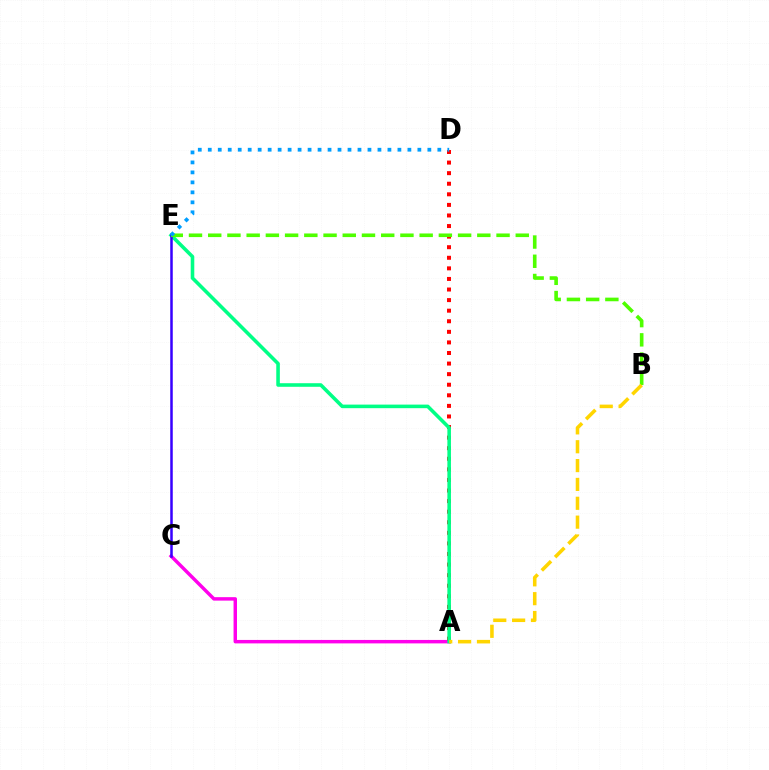{('A', 'C'): [{'color': '#ff00ed', 'line_style': 'solid', 'thickness': 2.48}], ('A', 'D'): [{'color': '#ff0000', 'line_style': 'dotted', 'thickness': 2.87}], ('A', 'E'): [{'color': '#00ff86', 'line_style': 'solid', 'thickness': 2.57}], ('C', 'E'): [{'color': '#3700ff', 'line_style': 'solid', 'thickness': 1.81}], ('B', 'E'): [{'color': '#4fff00', 'line_style': 'dashed', 'thickness': 2.61}], ('D', 'E'): [{'color': '#009eff', 'line_style': 'dotted', 'thickness': 2.71}], ('A', 'B'): [{'color': '#ffd500', 'line_style': 'dashed', 'thickness': 2.56}]}